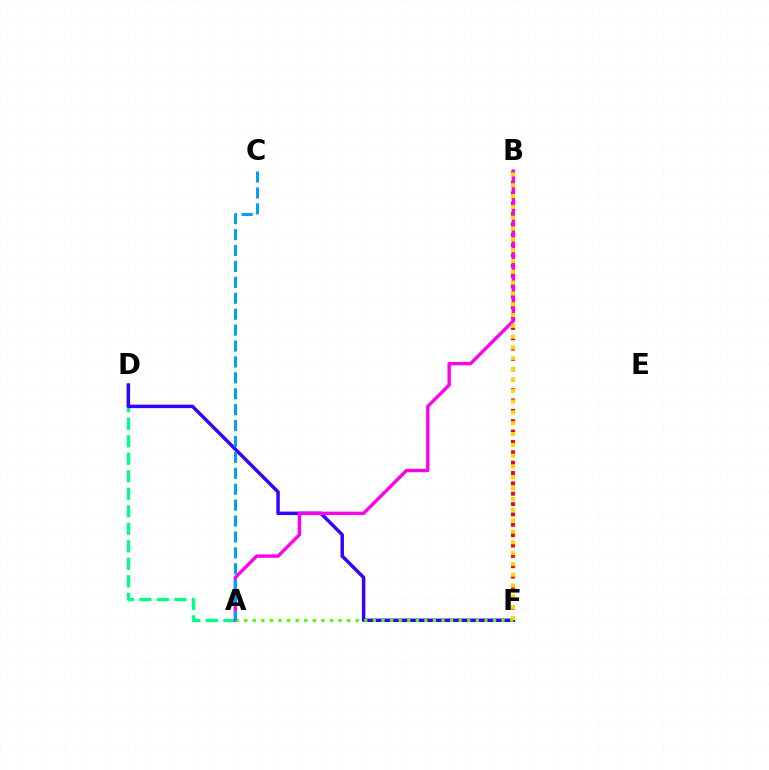{('B', 'F'): [{'color': '#ff0000', 'line_style': 'dotted', 'thickness': 2.82}, {'color': '#ffd500', 'line_style': 'dotted', 'thickness': 2.94}], ('A', 'D'): [{'color': '#00ff86', 'line_style': 'dashed', 'thickness': 2.38}], ('D', 'F'): [{'color': '#3700ff', 'line_style': 'solid', 'thickness': 2.49}], ('A', 'B'): [{'color': '#ff00ed', 'line_style': 'solid', 'thickness': 2.42}], ('A', 'F'): [{'color': '#4fff00', 'line_style': 'dotted', 'thickness': 2.33}], ('A', 'C'): [{'color': '#009eff', 'line_style': 'dashed', 'thickness': 2.16}]}